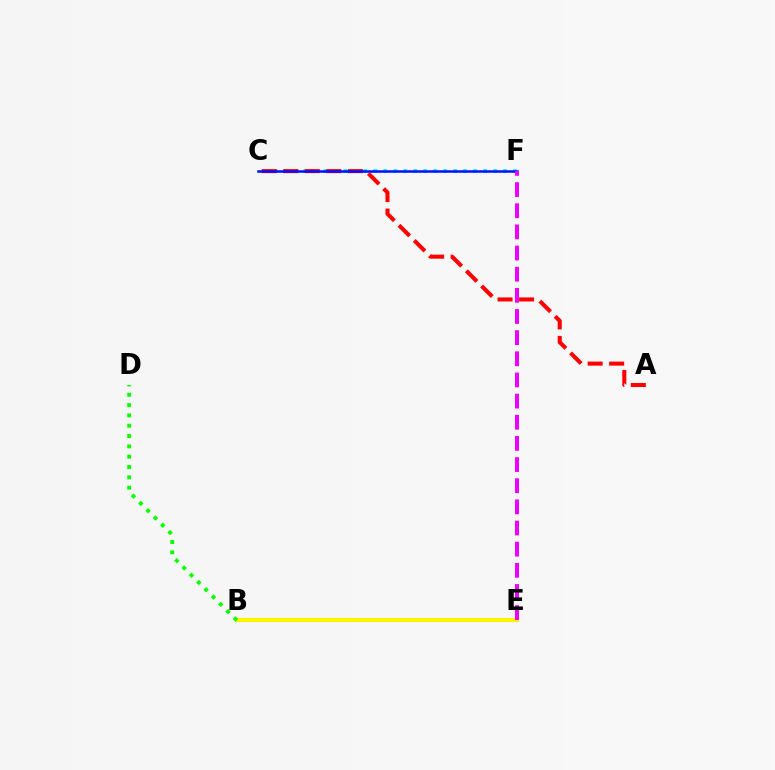{('B', 'E'): [{'color': '#fcf500', 'line_style': 'solid', 'thickness': 2.99}], ('C', 'F'): [{'color': '#00fff6', 'line_style': 'dotted', 'thickness': 2.71}, {'color': '#0010ff', 'line_style': 'solid', 'thickness': 1.81}], ('A', 'C'): [{'color': '#ff0000', 'line_style': 'dashed', 'thickness': 2.92}], ('B', 'D'): [{'color': '#08ff00', 'line_style': 'dotted', 'thickness': 2.8}], ('E', 'F'): [{'color': '#ee00ff', 'line_style': 'dashed', 'thickness': 2.87}]}